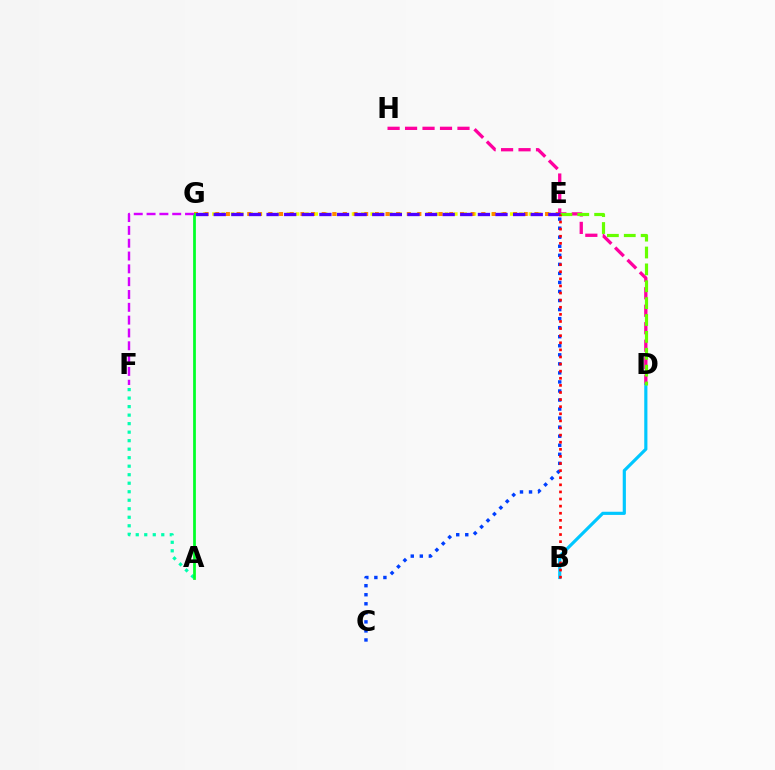{('E', 'G'): [{'color': '#eeff00', 'line_style': 'dotted', 'thickness': 2.53}, {'color': '#ff8800', 'line_style': 'dotted', 'thickness': 2.89}, {'color': '#4f00ff', 'line_style': 'dashed', 'thickness': 2.39}], ('D', 'H'): [{'color': '#ff00a0', 'line_style': 'dashed', 'thickness': 2.37}], ('A', 'F'): [{'color': '#00ffaf', 'line_style': 'dotted', 'thickness': 2.31}], ('B', 'D'): [{'color': '#00c7ff', 'line_style': 'solid', 'thickness': 2.28}], ('D', 'E'): [{'color': '#66ff00', 'line_style': 'dashed', 'thickness': 2.29}], ('C', 'E'): [{'color': '#003fff', 'line_style': 'dotted', 'thickness': 2.46}], ('A', 'G'): [{'color': '#00ff27', 'line_style': 'solid', 'thickness': 1.98}], ('B', 'E'): [{'color': '#ff0000', 'line_style': 'dotted', 'thickness': 1.93}], ('F', 'G'): [{'color': '#d600ff', 'line_style': 'dashed', 'thickness': 1.74}]}